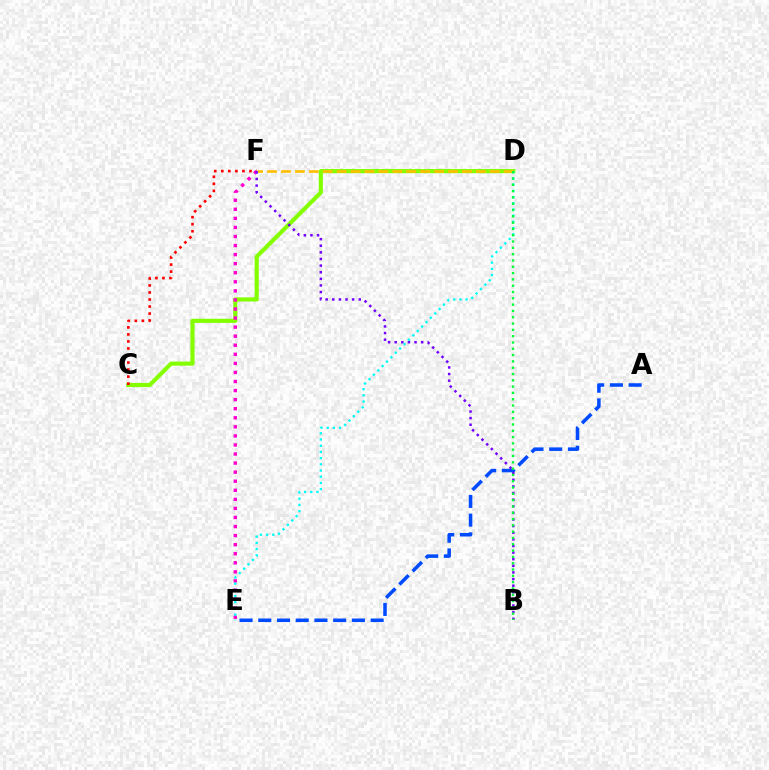{('C', 'D'): [{'color': '#84ff00', 'line_style': 'solid', 'thickness': 2.98}], ('E', 'F'): [{'color': '#ff00cf', 'line_style': 'dotted', 'thickness': 2.46}], ('D', 'F'): [{'color': '#ffbd00', 'line_style': 'dashed', 'thickness': 1.89}], ('C', 'F'): [{'color': '#ff0000', 'line_style': 'dotted', 'thickness': 1.91}], ('D', 'E'): [{'color': '#00fff6', 'line_style': 'dotted', 'thickness': 1.68}], ('A', 'E'): [{'color': '#004bff', 'line_style': 'dashed', 'thickness': 2.54}], ('B', 'F'): [{'color': '#7200ff', 'line_style': 'dotted', 'thickness': 1.8}], ('B', 'D'): [{'color': '#00ff39', 'line_style': 'dotted', 'thickness': 1.71}]}